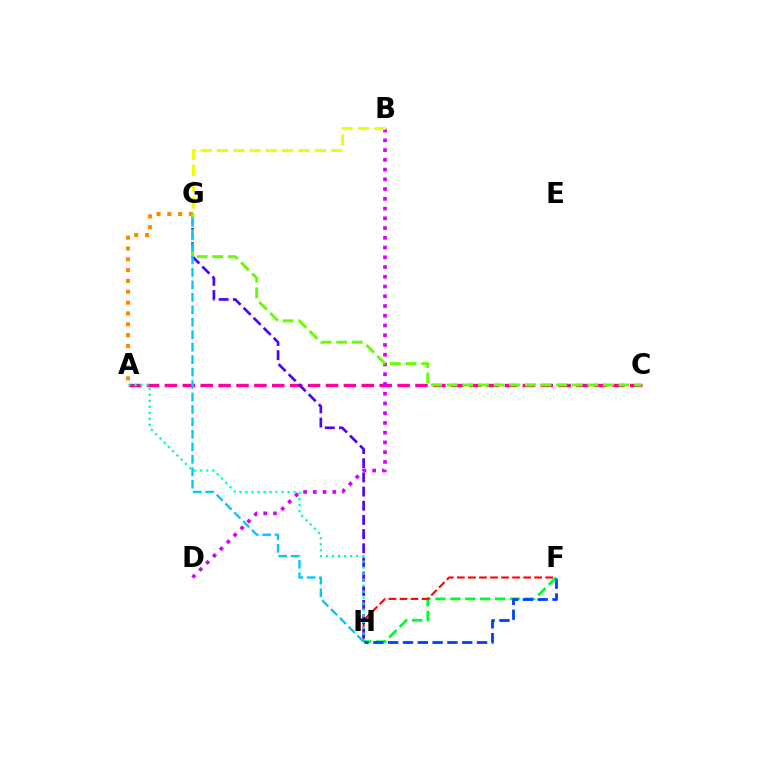{('F', 'H'): [{'color': '#00ff27', 'line_style': 'dashed', 'thickness': 2.03}, {'color': '#ff0000', 'line_style': 'dashed', 'thickness': 1.5}, {'color': '#003fff', 'line_style': 'dashed', 'thickness': 2.01}], ('A', 'C'): [{'color': '#ff00a0', 'line_style': 'dashed', 'thickness': 2.43}], ('A', 'G'): [{'color': '#ff8800', 'line_style': 'dotted', 'thickness': 2.94}], ('B', 'D'): [{'color': '#d600ff', 'line_style': 'dotted', 'thickness': 2.65}], ('G', 'H'): [{'color': '#4f00ff', 'line_style': 'dashed', 'thickness': 1.93}, {'color': '#00c7ff', 'line_style': 'dashed', 'thickness': 1.69}], ('A', 'H'): [{'color': '#00ffaf', 'line_style': 'dotted', 'thickness': 1.63}], ('C', 'G'): [{'color': '#66ff00', 'line_style': 'dashed', 'thickness': 2.12}], ('B', 'G'): [{'color': '#eeff00', 'line_style': 'dashed', 'thickness': 2.21}]}